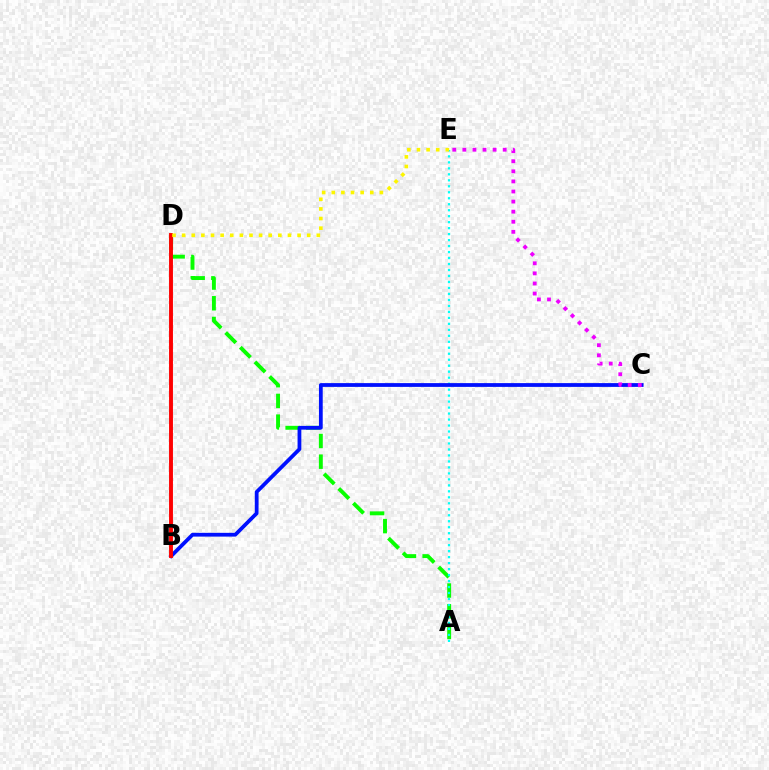{('A', 'D'): [{'color': '#08ff00', 'line_style': 'dashed', 'thickness': 2.81}], ('A', 'E'): [{'color': '#00fff6', 'line_style': 'dotted', 'thickness': 1.63}], ('B', 'C'): [{'color': '#0010ff', 'line_style': 'solid', 'thickness': 2.71}], ('B', 'D'): [{'color': '#ff0000', 'line_style': 'solid', 'thickness': 2.81}], ('D', 'E'): [{'color': '#fcf500', 'line_style': 'dotted', 'thickness': 2.61}], ('C', 'E'): [{'color': '#ee00ff', 'line_style': 'dotted', 'thickness': 2.74}]}